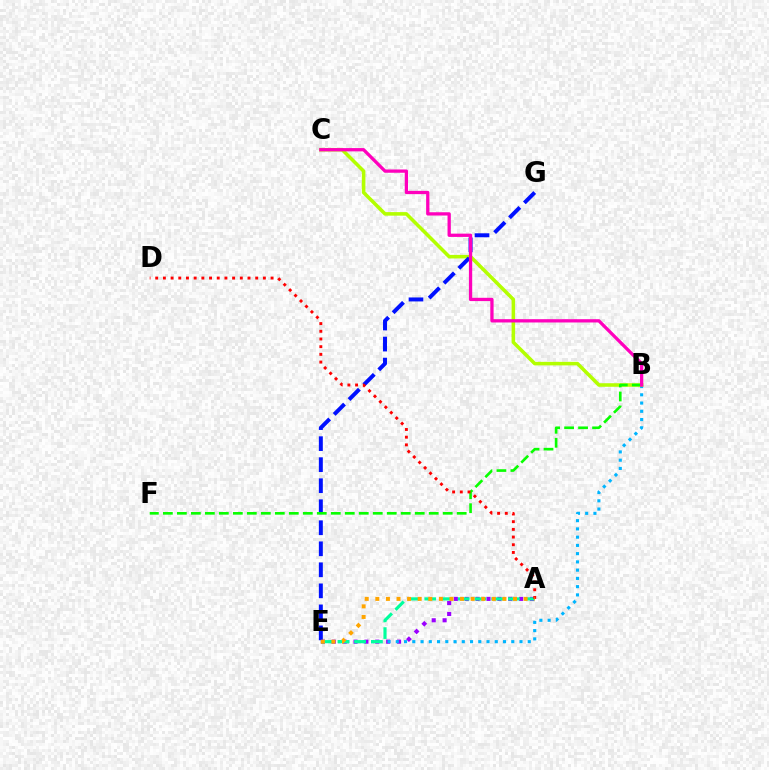{('A', 'E'): [{'color': '#9b00ff', 'line_style': 'dotted', 'thickness': 2.96}, {'color': '#00ff9d', 'line_style': 'dashed', 'thickness': 2.27}, {'color': '#ffa500', 'line_style': 'dotted', 'thickness': 2.88}], ('B', 'E'): [{'color': '#00b5ff', 'line_style': 'dotted', 'thickness': 2.24}], ('B', 'C'): [{'color': '#b3ff00', 'line_style': 'solid', 'thickness': 2.56}, {'color': '#ff00bd', 'line_style': 'solid', 'thickness': 2.36}], ('E', 'G'): [{'color': '#0010ff', 'line_style': 'dashed', 'thickness': 2.86}], ('B', 'F'): [{'color': '#08ff00', 'line_style': 'dashed', 'thickness': 1.9}], ('A', 'D'): [{'color': '#ff0000', 'line_style': 'dotted', 'thickness': 2.09}]}